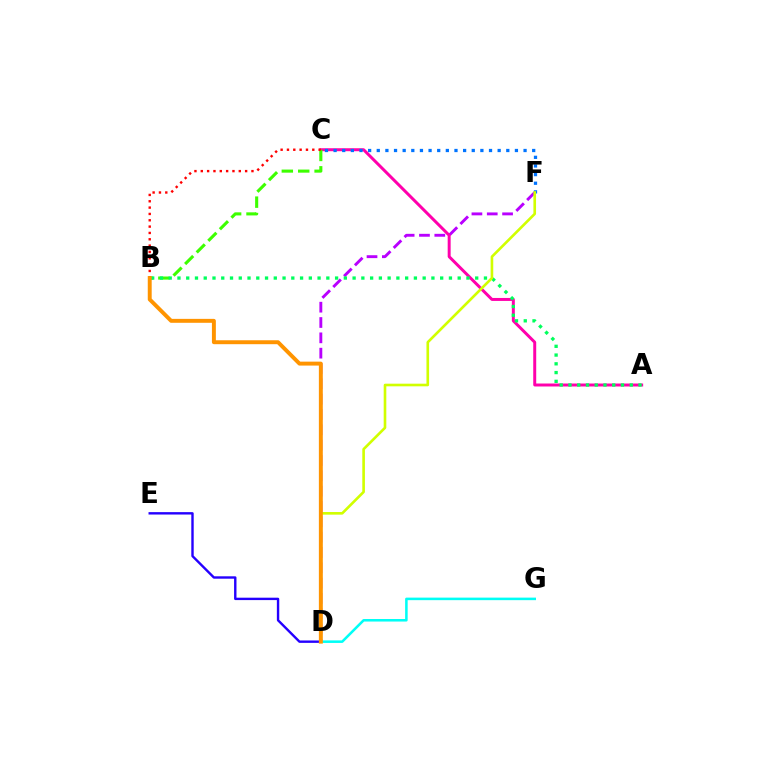{('D', 'F'): [{'color': '#b900ff', 'line_style': 'dashed', 'thickness': 2.08}, {'color': '#d1ff00', 'line_style': 'solid', 'thickness': 1.89}], ('A', 'C'): [{'color': '#ff00ac', 'line_style': 'solid', 'thickness': 2.14}], ('B', 'C'): [{'color': '#3dff00', 'line_style': 'dashed', 'thickness': 2.23}, {'color': '#ff0000', 'line_style': 'dotted', 'thickness': 1.72}], ('D', 'G'): [{'color': '#00fff6', 'line_style': 'solid', 'thickness': 1.83}], ('A', 'B'): [{'color': '#00ff5c', 'line_style': 'dotted', 'thickness': 2.38}], ('C', 'F'): [{'color': '#0074ff', 'line_style': 'dotted', 'thickness': 2.35}], ('D', 'E'): [{'color': '#2500ff', 'line_style': 'solid', 'thickness': 1.73}], ('B', 'D'): [{'color': '#ff9400', 'line_style': 'solid', 'thickness': 2.83}]}